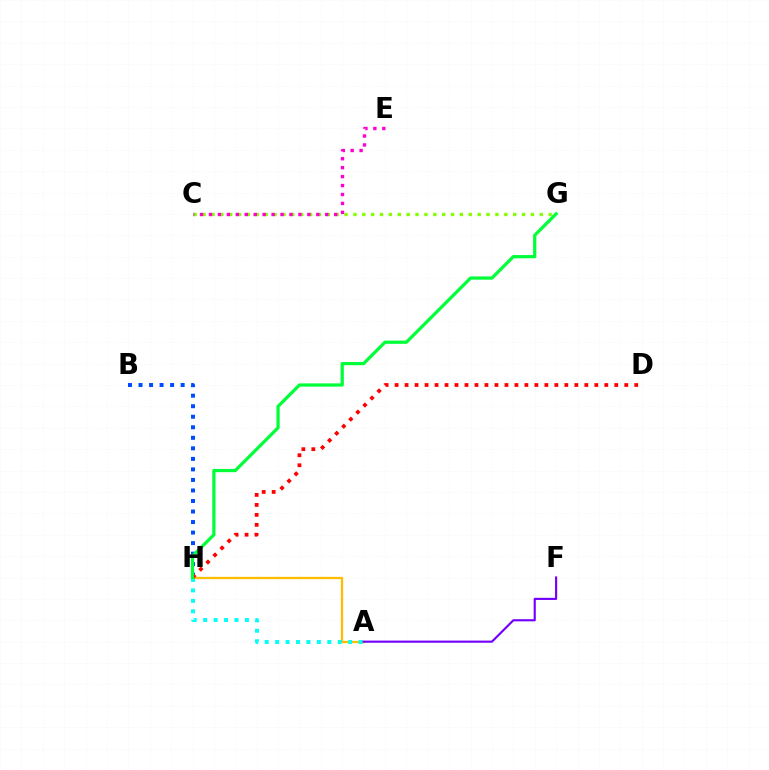{('A', 'H'): [{'color': '#ffbd00', 'line_style': 'solid', 'thickness': 1.65}, {'color': '#00fff6', 'line_style': 'dotted', 'thickness': 2.84}], ('B', 'H'): [{'color': '#004bff', 'line_style': 'dotted', 'thickness': 2.86}], ('C', 'G'): [{'color': '#84ff00', 'line_style': 'dotted', 'thickness': 2.41}], ('A', 'F'): [{'color': '#7200ff', 'line_style': 'solid', 'thickness': 1.54}], ('D', 'H'): [{'color': '#ff0000', 'line_style': 'dotted', 'thickness': 2.71}], ('C', 'E'): [{'color': '#ff00cf', 'line_style': 'dotted', 'thickness': 2.43}], ('G', 'H'): [{'color': '#00ff39', 'line_style': 'solid', 'thickness': 2.33}]}